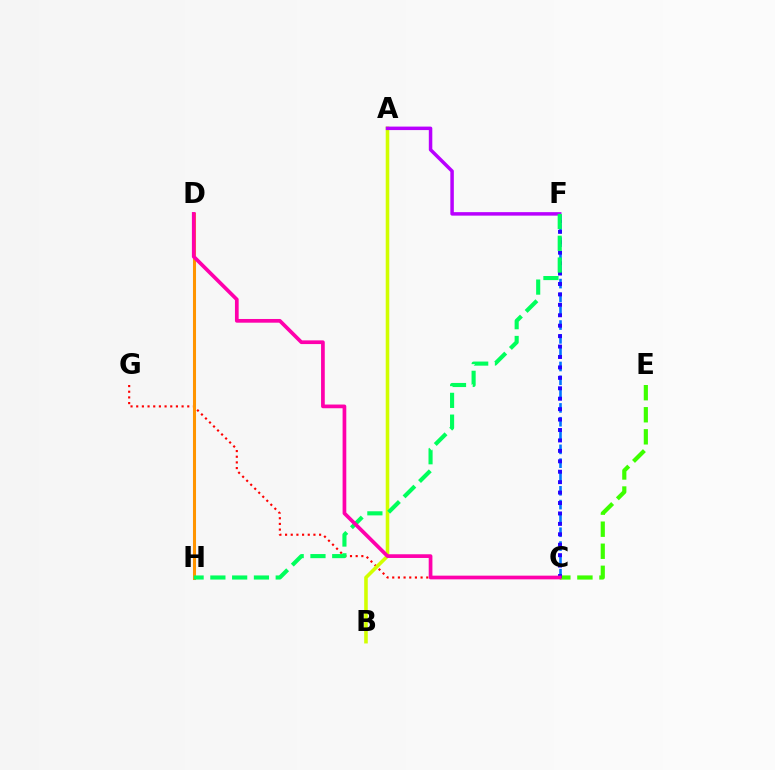{('C', 'G'): [{'color': '#ff0000', 'line_style': 'dotted', 'thickness': 1.54}], ('C', 'F'): [{'color': '#0074ff', 'line_style': 'dashed', 'thickness': 1.88}, {'color': '#2500ff', 'line_style': 'dotted', 'thickness': 2.83}], ('A', 'B'): [{'color': '#d1ff00', 'line_style': 'solid', 'thickness': 2.57}], ('D', 'H'): [{'color': '#00fff6', 'line_style': 'solid', 'thickness': 1.91}, {'color': '#ff9400', 'line_style': 'solid', 'thickness': 2.2}], ('C', 'E'): [{'color': '#3dff00', 'line_style': 'dashed', 'thickness': 3.0}], ('A', 'F'): [{'color': '#b900ff', 'line_style': 'solid', 'thickness': 2.51}], ('F', 'H'): [{'color': '#00ff5c', 'line_style': 'dashed', 'thickness': 2.96}], ('C', 'D'): [{'color': '#ff00ac', 'line_style': 'solid', 'thickness': 2.67}]}